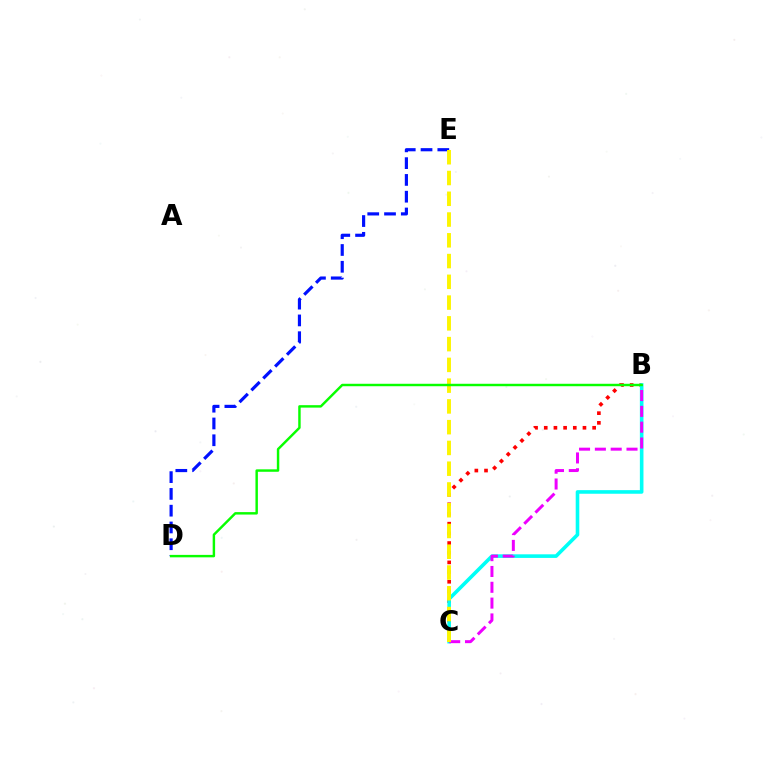{('B', 'C'): [{'color': '#ff0000', 'line_style': 'dotted', 'thickness': 2.63}, {'color': '#00fff6', 'line_style': 'solid', 'thickness': 2.59}, {'color': '#ee00ff', 'line_style': 'dashed', 'thickness': 2.15}], ('D', 'E'): [{'color': '#0010ff', 'line_style': 'dashed', 'thickness': 2.28}], ('C', 'E'): [{'color': '#fcf500', 'line_style': 'dashed', 'thickness': 2.82}], ('B', 'D'): [{'color': '#08ff00', 'line_style': 'solid', 'thickness': 1.76}]}